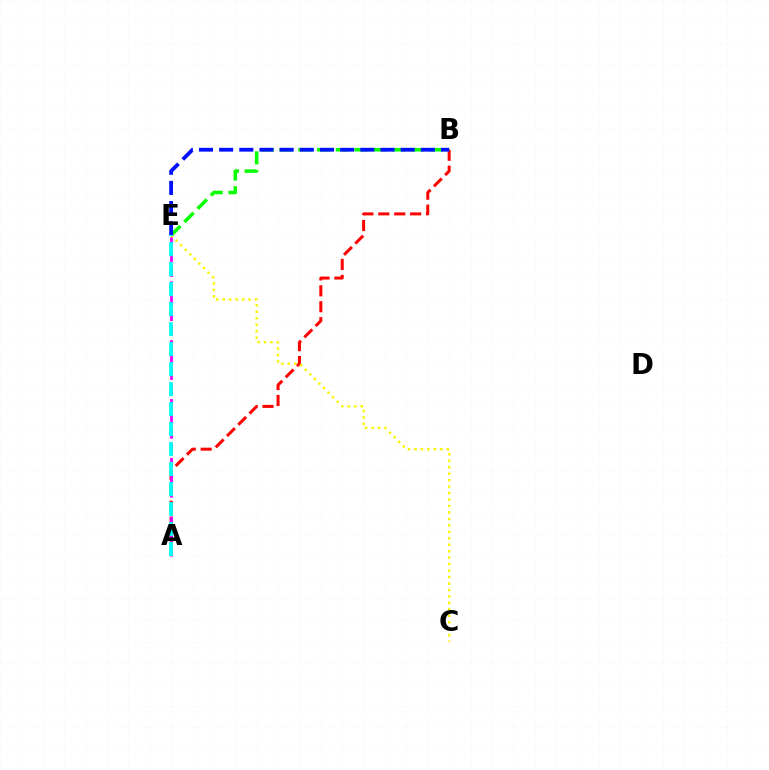{('A', 'B'): [{'color': '#ff0000', 'line_style': 'dashed', 'thickness': 2.16}], ('A', 'E'): [{'color': '#ee00ff', 'line_style': 'dashed', 'thickness': 2.0}, {'color': '#00fff6', 'line_style': 'dashed', 'thickness': 2.72}], ('C', 'E'): [{'color': '#fcf500', 'line_style': 'dotted', 'thickness': 1.76}], ('B', 'E'): [{'color': '#08ff00', 'line_style': 'dashed', 'thickness': 2.55}, {'color': '#0010ff', 'line_style': 'dashed', 'thickness': 2.74}]}